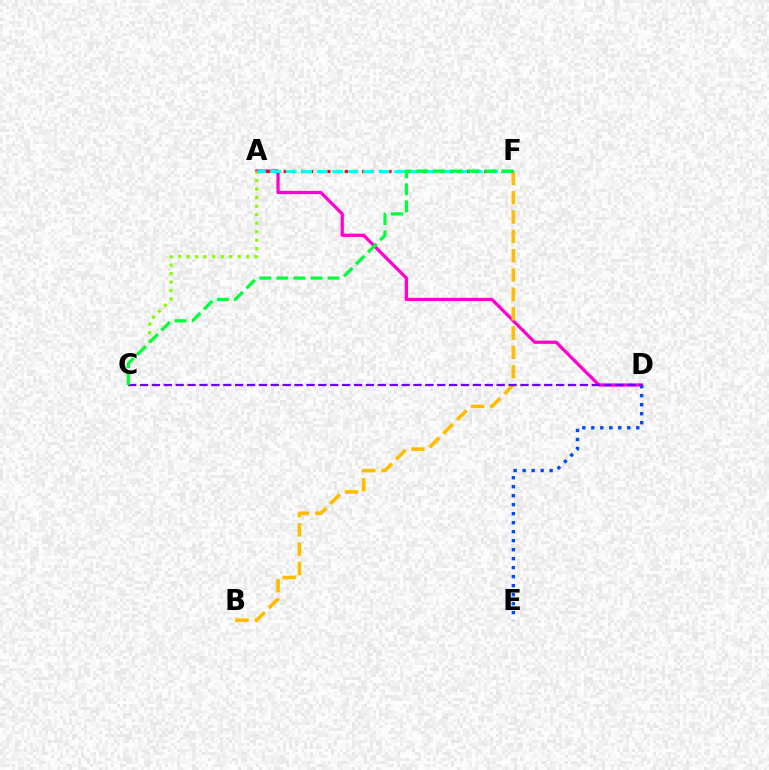{('A', 'D'): [{'color': '#ff00cf', 'line_style': 'solid', 'thickness': 2.34}], ('D', 'E'): [{'color': '#004bff', 'line_style': 'dotted', 'thickness': 2.44}], ('A', 'C'): [{'color': '#84ff00', 'line_style': 'dotted', 'thickness': 2.31}], ('B', 'F'): [{'color': '#ffbd00', 'line_style': 'dashed', 'thickness': 2.63}], ('C', 'D'): [{'color': '#7200ff', 'line_style': 'dashed', 'thickness': 1.62}], ('A', 'F'): [{'color': '#ff0000', 'line_style': 'dotted', 'thickness': 2.37}, {'color': '#00fff6', 'line_style': 'dashed', 'thickness': 2.11}], ('C', 'F'): [{'color': '#00ff39', 'line_style': 'dashed', 'thickness': 2.32}]}